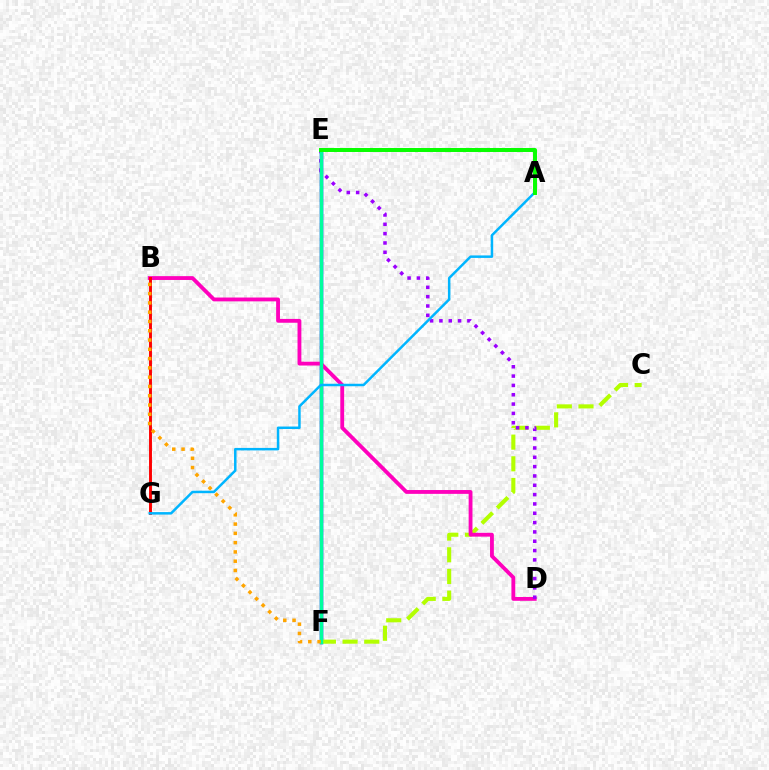{('E', 'F'): [{'color': '#0010ff', 'line_style': 'solid', 'thickness': 2.51}, {'color': '#00ff9d', 'line_style': 'solid', 'thickness': 2.42}], ('C', 'F'): [{'color': '#b3ff00', 'line_style': 'dashed', 'thickness': 2.95}], ('B', 'D'): [{'color': '#ff00bd', 'line_style': 'solid', 'thickness': 2.76}], ('D', 'E'): [{'color': '#9b00ff', 'line_style': 'dotted', 'thickness': 2.53}], ('B', 'G'): [{'color': '#ff0000', 'line_style': 'solid', 'thickness': 2.11}], ('A', 'G'): [{'color': '#00b5ff', 'line_style': 'solid', 'thickness': 1.8}], ('B', 'F'): [{'color': '#ffa500', 'line_style': 'dotted', 'thickness': 2.52}], ('A', 'E'): [{'color': '#08ff00', 'line_style': 'solid', 'thickness': 2.86}]}